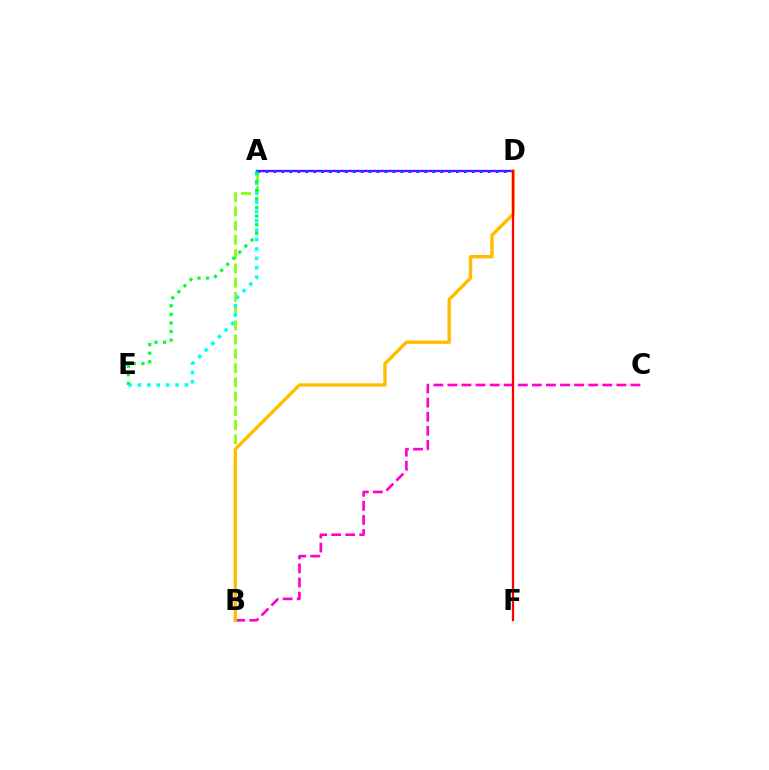{('A', 'D'): [{'color': '#7200ff', 'line_style': 'solid', 'thickness': 1.7}, {'color': '#004bff', 'line_style': 'dotted', 'thickness': 2.16}], ('A', 'B'): [{'color': '#84ff00', 'line_style': 'dashed', 'thickness': 1.93}], ('B', 'C'): [{'color': '#ff00cf', 'line_style': 'dashed', 'thickness': 1.91}], ('A', 'E'): [{'color': '#00fff6', 'line_style': 'dotted', 'thickness': 2.55}, {'color': '#00ff39', 'line_style': 'dotted', 'thickness': 2.34}], ('B', 'D'): [{'color': '#ffbd00', 'line_style': 'solid', 'thickness': 2.45}], ('D', 'F'): [{'color': '#ff0000', 'line_style': 'solid', 'thickness': 1.65}]}